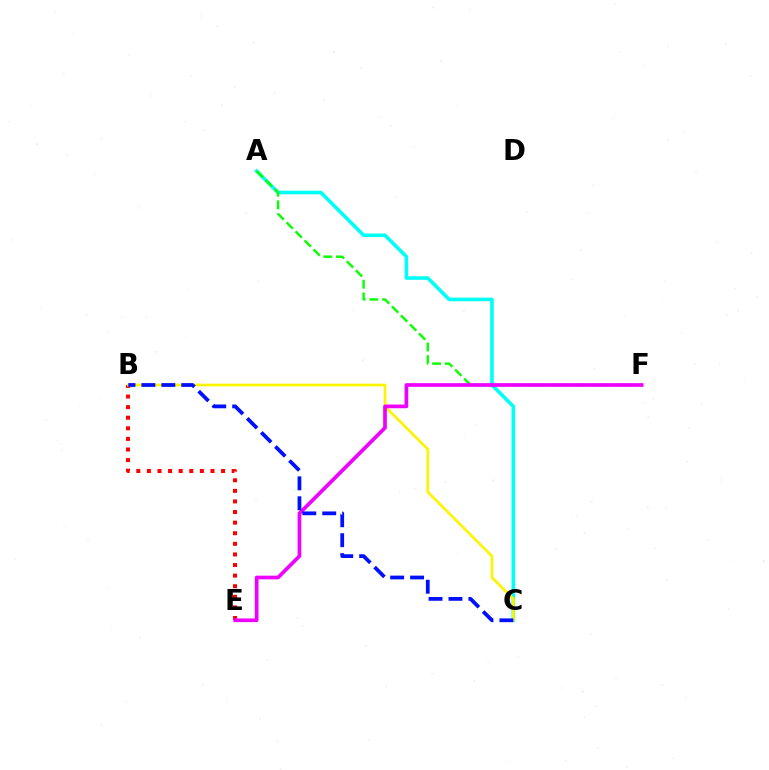{('A', 'C'): [{'color': '#00fff6', 'line_style': 'solid', 'thickness': 2.59}], ('B', 'E'): [{'color': '#ff0000', 'line_style': 'dotted', 'thickness': 2.88}], ('A', 'F'): [{'color': '#08ff00', 'line_style': 'dashed', 'thickness': 1.73}], ('B', 'C'): [{'color': '#fcf500', 'line_style': 'solid', 'thickness': 1.94}, {'color': '#0010ff', 'line_style': 'dashed', 'thickness': 2.71}], ('E', 'F'): [{'color': '#ee00ff', 'line_style': 'solid', 'thickness': 2.66}]}